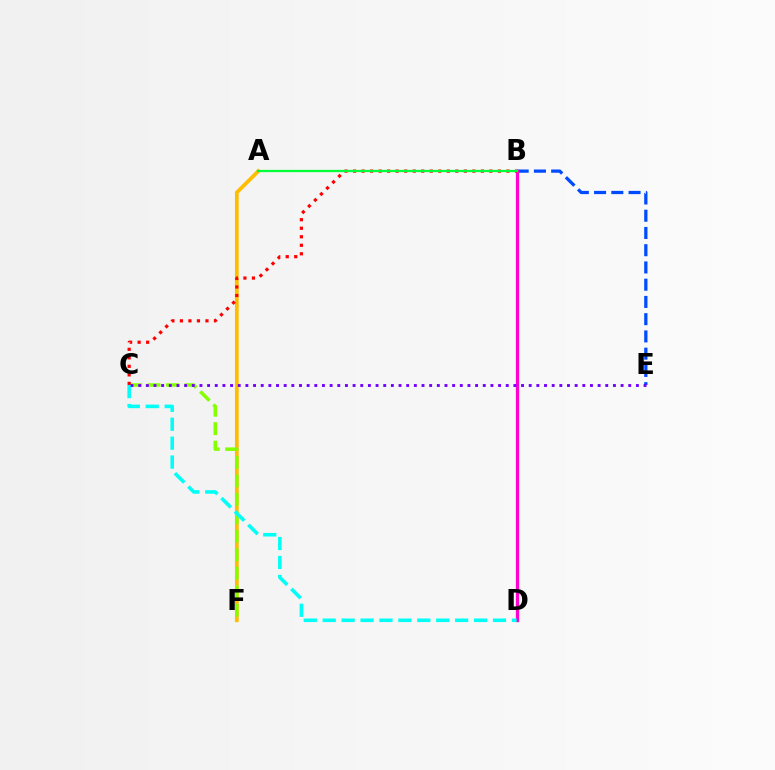{('A', 'F'): [{'color': '#ffbd00', 'line_style': 'solid', 'thickness': 2.69}], ('B', 'E'): [{'color': '#004bff', 'line_style': 'dashed', 'thickness': 2.34}], ('B', 'D'): [{'color': '#ff00cf', 'line_style': 'solid', 'thickness': 2.36}], ('C', 'F'): [{'color': '#84ff00', 'line_style': 'dashed', 'thickness': 2.51}], ('C', 'D'): [{'color': '#00fff6', 'line_style': 'dashed', 'thickness': 2.57}], ('B', 'C'): [{'color': '#ff0000', 'line_style': 'dotted', 'thickness': 2.31}], ('C', 'E'): [{'color': '#7200ff', 'line_style': 'dotted', 'thickness': 2.08}], ('A', 'B'): [{'color': '#00ff39', 'line_style': 'solid', 'thickness': 1.65}]}